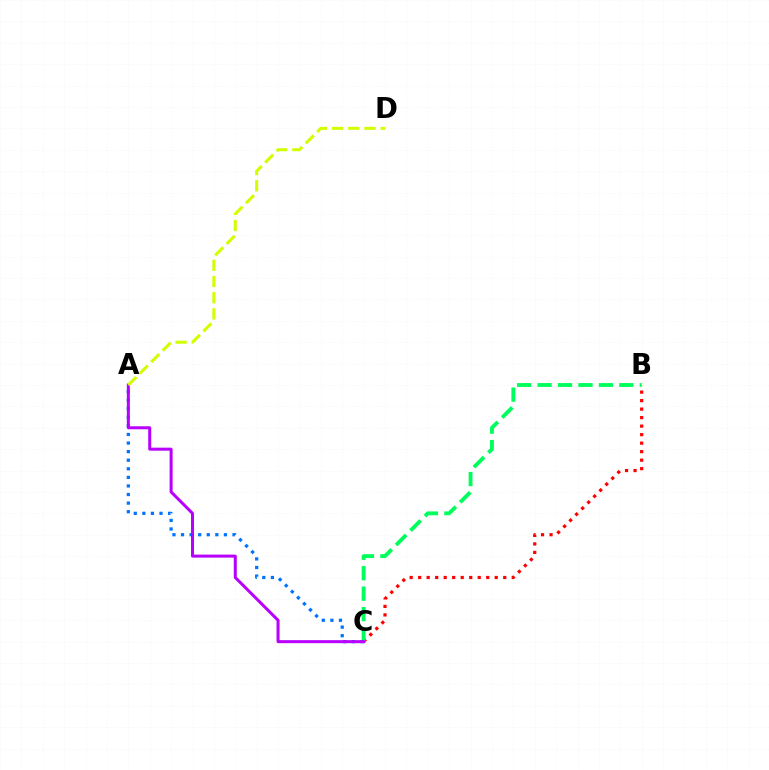{('A', 'C'): [{'color': '#0074ff', 'line_style': 'dotted', 'thickness': 2.33}, {'color': '#b900ff', 'line_style': 'solid', 'thickness': 2.17}], ('B', 'C'): [{'color': '#ff0000', 'line_style': 'dotted', 'thickness': 2.31}, {'color': '#00ff5c', 'line_style': 'dashed', 'thickness': 2.78}], ('A', 'D'): [{'color': '#d1ff00', 'line_style': 'dashed', 'thickness': 2.2}]}